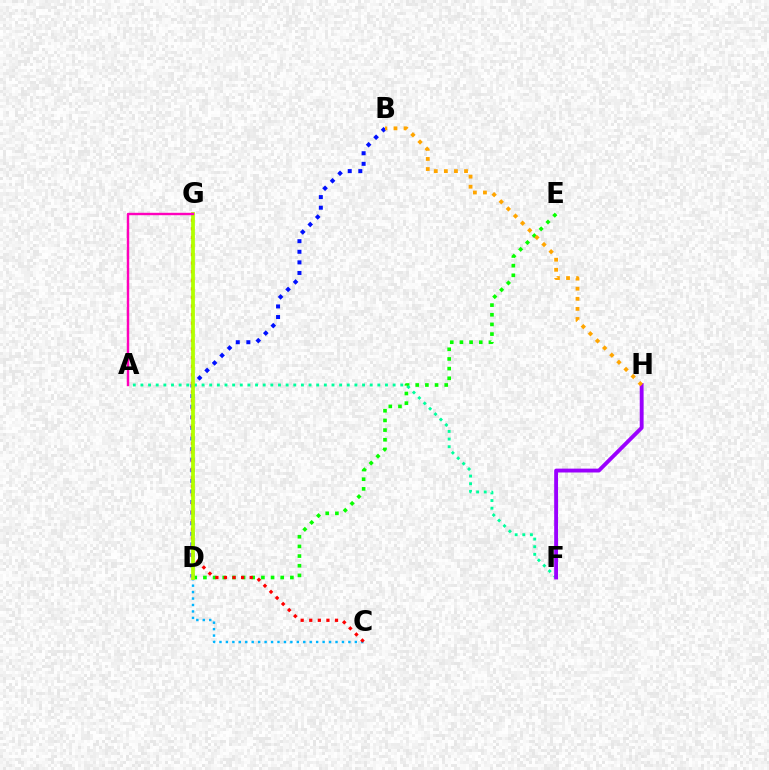{('D', 'E'): [{'color': '#08ff00', 'line_style': 'dotted', 'thickness': 2.63}], ('A', 'F'): [{'color': '#00ff9d', 'line_style': 'dotted', 'thickness': 2.08}], ('C', 'D'): [{'color': '#00b5ff', 'line_style': 'dotted', 'thickness': 1.75}], ('B', 'D'): [{'color': '#0010ff', 'line_style': 'dotted', 'thickness': 2.88}], ('C', 'G'): [{'color': '#ff0000', 'line_style': 'dotted', 'thickness': 2.33}], ('F', 'H'): [{'color': '#9b00ff', 'line_style': 'solid', 'thickness': 2.78}], ('B', 'H'): [{'color': '#ffa500', 'line_style': 'dotted', 'thickness': 2.74}], ('D', 'G'): [{'color': '#b3ff00', 'line_style': 'solid', 'thickness': 2.71}], ('A', 'G'): [{'color': '#ff00bd', 'line_style': 'solid', 'thickness': 1.73}]}